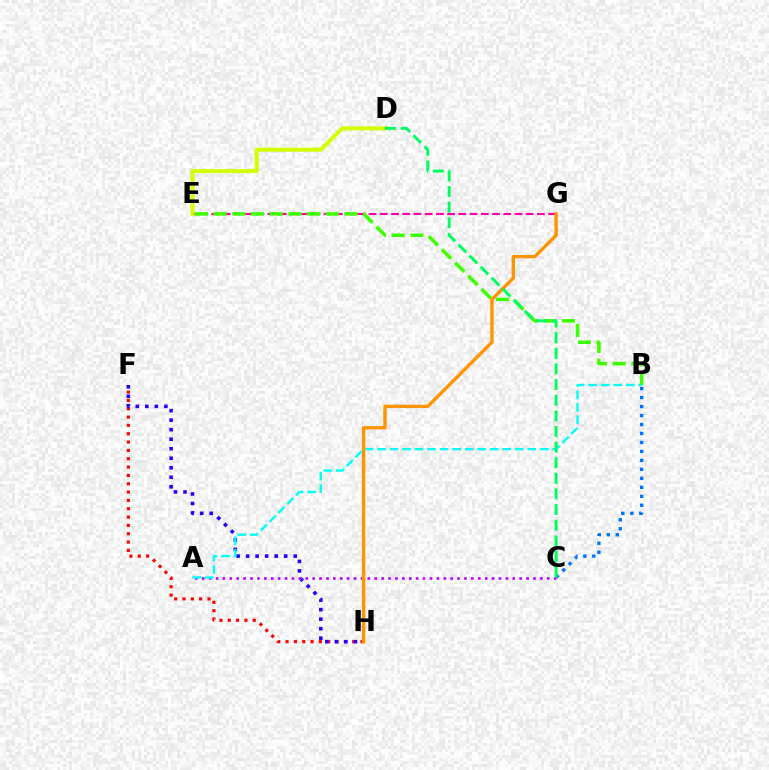{('F', 'H'): [{'color': '#ff0000', 'line_style': 'dotted', 'thickness': 2.26}, {'color': '#2500ff', 'line_style': 'dotted', 'thickness': 2.59}], ('A', 'C'): [{'color': '#b900ff', 'line_style': 'dotted', 'thickness': 1.88}], ('E', 'G'): [{'color': '#ff00ac', 'line_style': 'dashed', 'thickness': 1.52}], ('B', 'E'): [{'color': '#3dff00', 'line_style': 'dashed', 'thickness': 2.54}], ('D', 'E'): [{'color': '#d1ff00', 'line_style': 'solid', 'thickness': 2.89}], ('A', 'B'): [{'color': '#00fff6', 'line_style': 'dashed', 'thickness': 1.7}], ('G', 'H'): [{'color': '#ff9400', 'line_style': 'solid', 'thickness': 2.43}], ('B', 'C'): [{'color': '#0074ff', 'line_style': 'dotted', 'thickness': 2.44}], ('C', 'D'): [{'color': '#00ff5c', 'line_style': 'dashed', 'thickness': 2.12}]}